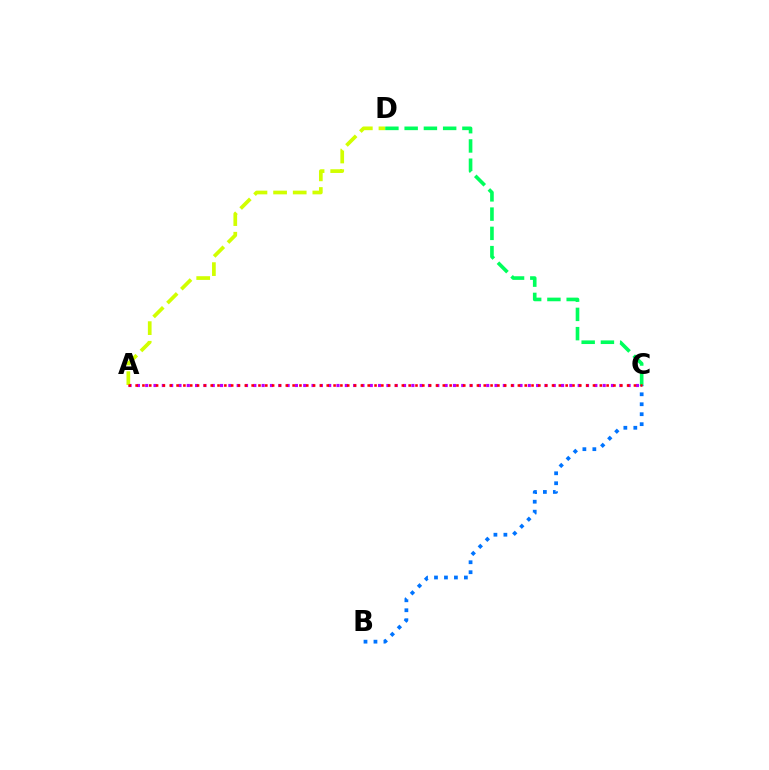{('C', 'D'): [{'color': '#00ff5c', 'line_style': 'dashed', 'thickness': 2.62}], ('A', 'C'): [{'color': '#b900ff', 'line_style': 'dotted', 'thickness': 2.26}, {'color': '#ff0000', 'line_style': 'dotted', 'thickness': 1.85}], ('B', 'C'): [{'color': '#0074ff', 'line_style': 'dotted', 'thickness': 2.71}], ('A', 'D'): [{'color': '#d1ff00', 'line_style': 'dashed', 'thickness': 2.67}]}